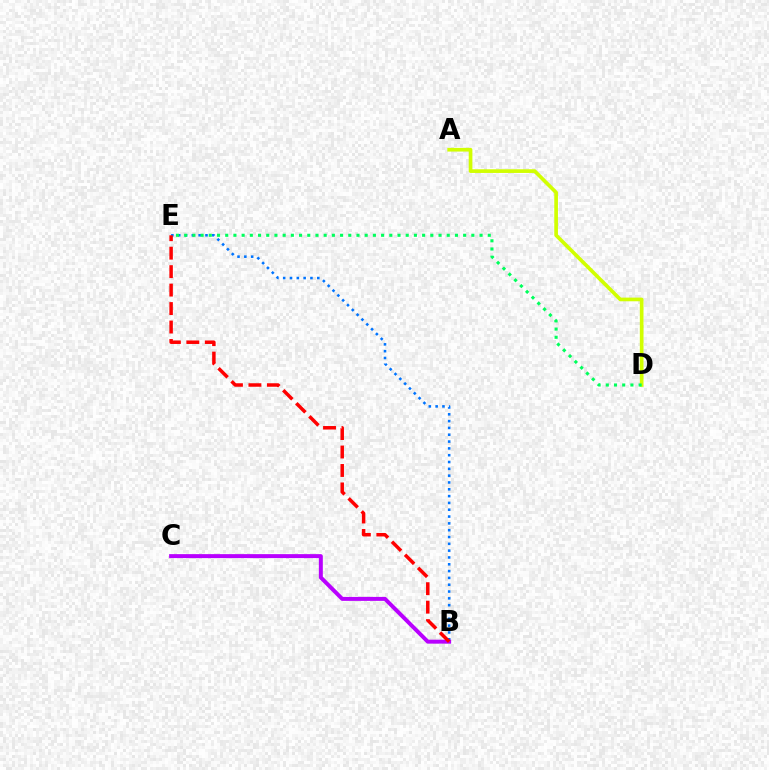{('A', 'D'): [{'color': '#d1ff00', 'line_style': 'solid', 'thickness': 2.64}], ('B', 'E'): [{'color': '#0074ff', 'line_style': 'dotted', 'thickness': 1.85}, {'color': '#ff0000', 'line_style': 'dashed', 'thickness': 2.51}], ('D', 'E'): [{'color': '#00ff5c', 'line_style': 'dotted', 'thickness': 2.23}], ('B', 'C'): [{'color': '#b900ff', 'line_style': 'solid', 'thickness': 2.86}]}